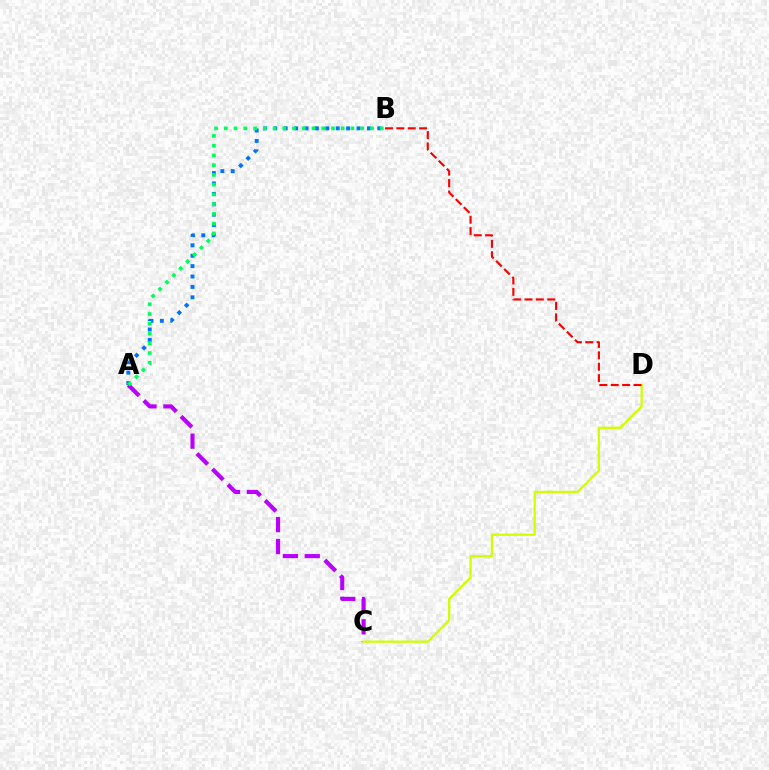{('A', 'C'): [{'color': '#b900ff', 'line_style': 'dashed', 'thickness': 2.98}], ('C', 'D'): [{'color': '#d1ff00', 'line_style': 'solid', 'thickness': 1.65}], ('A', 'B'): [{'color': '#0074ff', 'line_style': 'dotted', 'thickness': 2.83}, {'color': '#00ff5c', 'line_style': 'dotted', 'thickness': 2.65}], ('B', 'D'): [{'color': '#ff0000', 'line_style': 'dashed', 'thickness': 1.55}]}